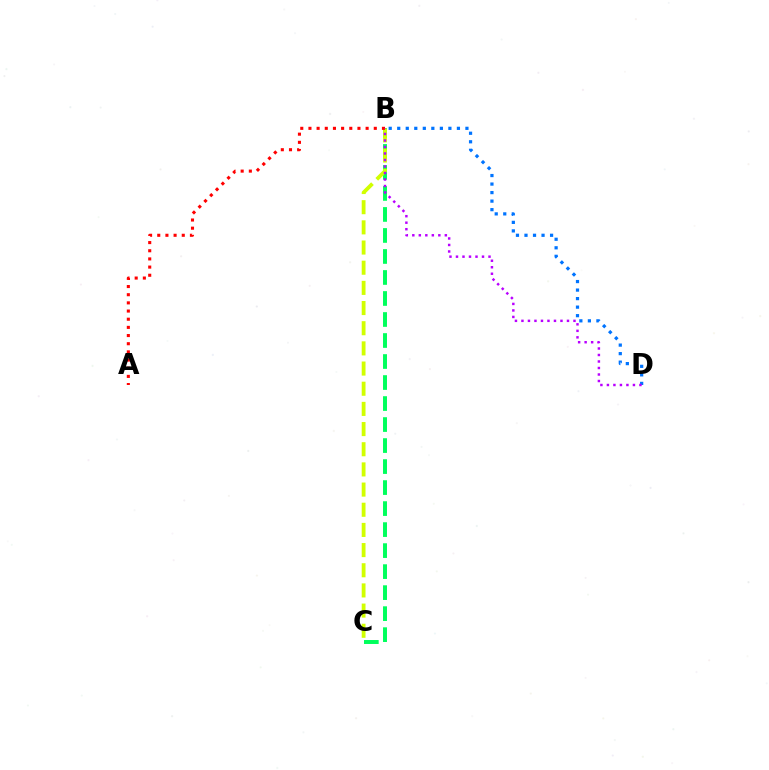{('B', 'C'): [{'color': '#00ff5c', 'line_style': 'dashed', 'thickness': 2.85}, {'color': '#d1ff00', 'line_style': 'dashed', 'thickness': 2.74}], ('B', 'D'): [{'color': '#0074ff', 'line_style': 'dotted', 'thickness': 2.32}, {'color': '#b900ff', 'line_style': 'dotted', 'thickness': 1.77}], ('A', 'B'): [{'color': '#ff0000', 'line_style': 'dotted', 'thickness': 2.22}]}